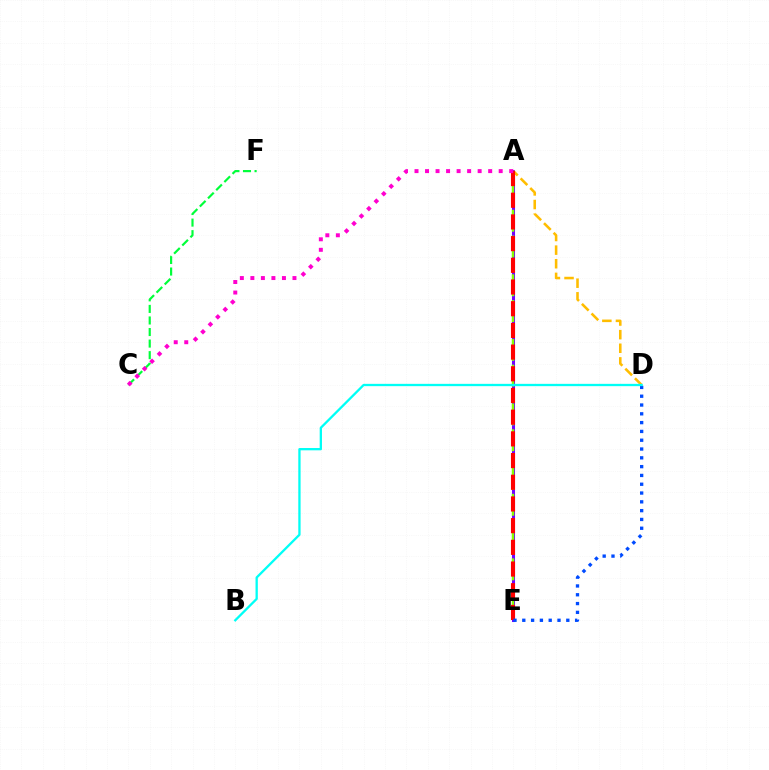{('A', 'E'): [{'color': '#7200ff', 'line_style': 'solid', 'thickness': 2.2}, {'color': '#84ff00', 'line_style': 'dashed', 'thickness': 1.75}, {'color': '#ff0000', 'line_style': 'dashed', 'thickness': 2.95}], ('C', 'F'): [{'color': '#00ff39', 'line_style': 'dashed', 'thickness': 1.57}], ('A', 'D'): [{'color': '#ffbd00', 'line_style': 'dashed', 'thickness': 1.85}], ('D', 'E'): [{'color': '#004bff', 'line_style': 'dotted', 'thickness': 2.39}], ('B', 'D'): [{'color': '#00fff6', 'line_style': 'solid', 'thickness': 1.66}], ('A', 'C'): [{'color': '#ff00cf', 'line_style': 'dotted', 'thickness': 2.86}]}